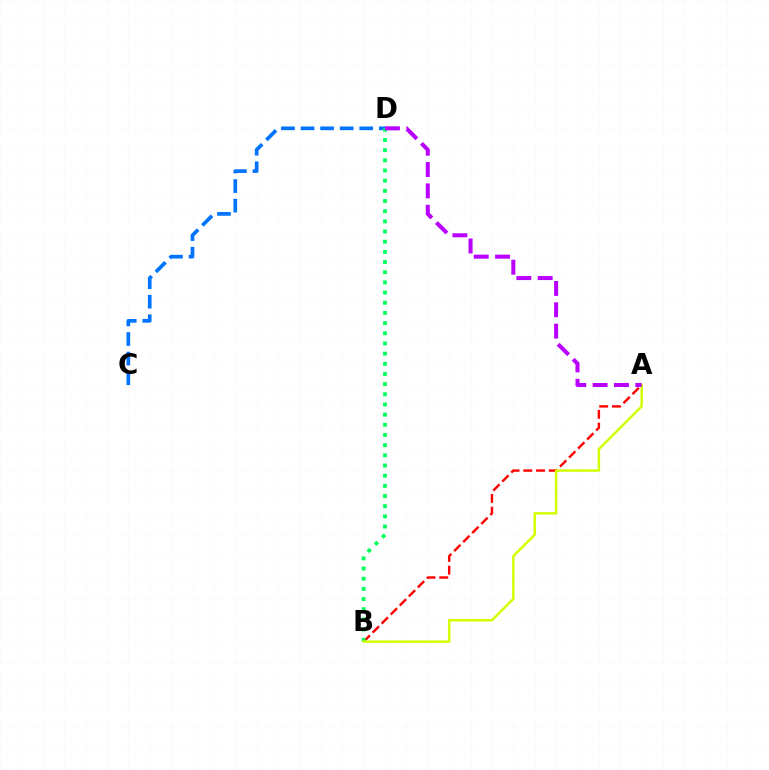{('C', 'D'): [{'color': '#0074ff', 'line_style': 'dashed', 'thickness': 2.66}], ('A', 'B'): [{'color': '#ff0000', 'line_style': 'dashed', 'thickness': 1.74}, {'color': '#d1ff00', 'line_style': 'solid', 'thickness': 1.78}], ('B', 'D'): [{'color': '#00ff5c', 'line_style': 'dotted', 'thickness': 2.76}], ('A', 'D'): [{'color': '#b900ff', 'line_style': 'dashed', 'thickness': 2.9}]}